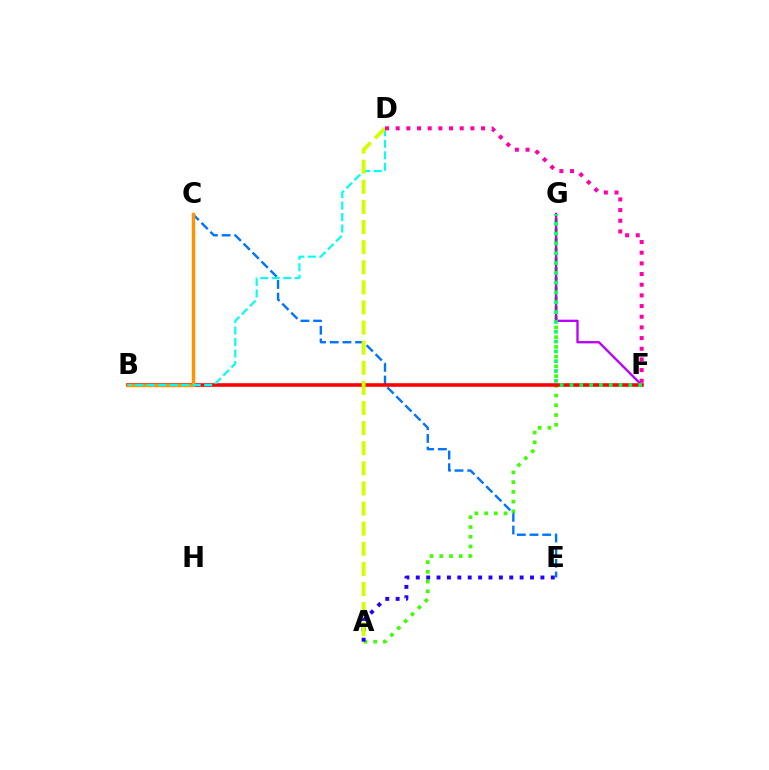{('A', 'G'): [{'color': '#3dff00', 'line_style': 'dotted', 'thickness': 2.65}], ('F', 'G'): [{'color': '#b900ff', 'line_style': 'solid', 'thickness': 1.68}, {'color': '#00ff5c', 'line_style': 'dotted', 'thickness': 2.67}], ('C', 'E'): [{'color': '#0074ff', 'line_style': 'dashed', 'thickness': 1.72}], ('B', 'F'): [{'color': '#ff0000', 'line_style': 'solid', 'thickness': 2.58}], ('B', 'C'): [{'color': '#ff9400', 'line_style': 'solid', 'thickness': 2.47}], ('B', 'D'): [{'color': '#00fff6', 'line_style': 'dashed', 'thickness': 1.56}], ('A', 'E'): [{'color': '#2500ff', 'line_style': 'dotted', 'thickness': 2.82}], ('A', 'D'): [{'color': '#d1ff00', 'line_style': 'dashed', 'thickness': 2.73}], ('D', 'F'): [{'color': '#ff00ac', 'line_style': 'dotted', 'thickness': 2.9}]}